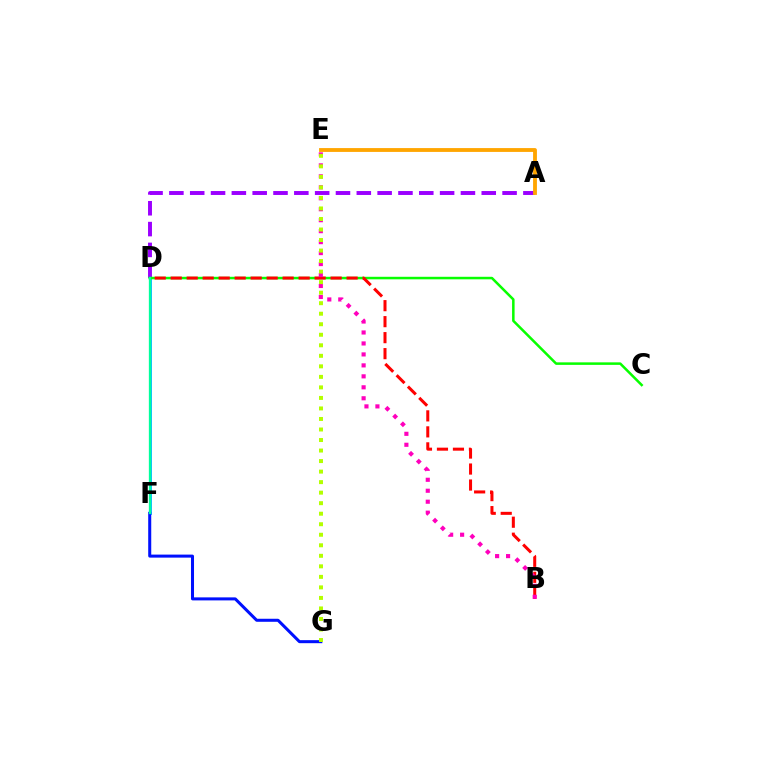{('D', 'F'): [{'color': '#00b5ff', 'line_style': 'solid', 'thickness': 2.03}, {'color': '#00ff9d', 'line_style': 'solid', 'thickness': 1.66}], ('A', 'D'): [{'color': '#9b00ff', 'line_style': 'dashed', 'thickness': 2.83}], ('C', 'D'): [{'color': '#08ff00', 'line_style': 'solid', 'thickness': 1.82}], ('B', 'D'): [{'color': '#ff0000', 'line_style': 'dashed', 'thickness': 2.17}], ('F', 'G'): [{'color': '#0010ff', 'line_style': 'solid', 'thickness': 2.18}], ('B', 'E'): [{'color': '#ff00bd', 'line_style': 'dotted', 'thickness': 2.98}], ('A', 'E'): [{'color': '#ffa500', 'line_style': 'solid', 'thickness': 2.76}], ('E', 'G'): [{'color': '#b3ff00', 'line_style': 'dotted', 'thickness': 2.86}]}